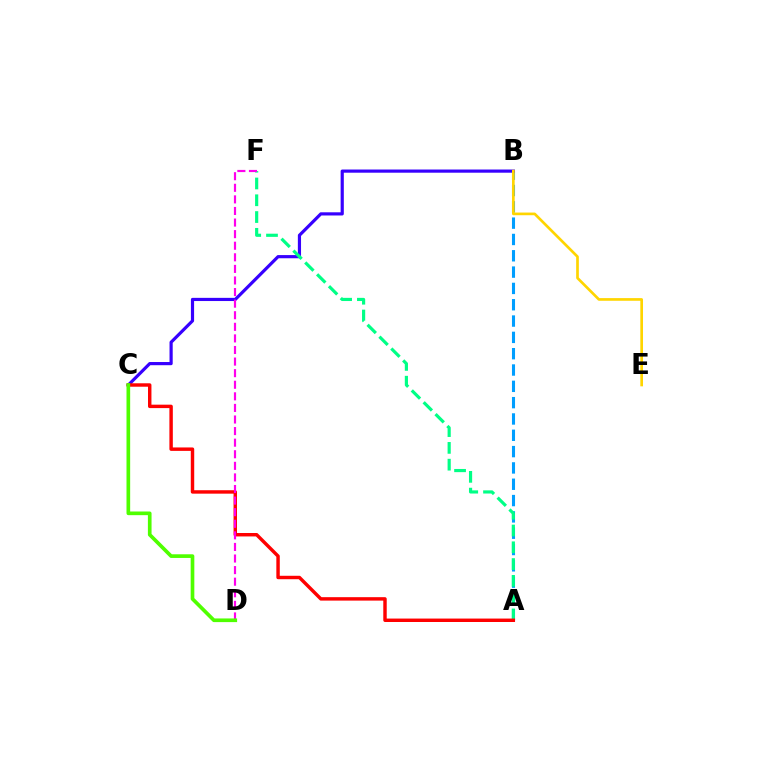{('A', 'B'): [{'color': '#009eff', 'line_style': 'dashed', 'thickness': 2.22}], ('B', 'C'): [{'color': '#3700ff', 'line_style': 'solid', 'thickness': 2.29}], ('B', 'E'): [{'color': '#ffd500', 'line_style': 'solid', 'thickness': 1.93}], ('A', 'F'): [{'color': '#00ff86', 'line_style': 'dashed', 'thickness': 2.28}], ('A', 'C'): [{'color': '#ff0000', 'line_style': 'solid', 'thickness': 2.47}], ('D', 'F'): [{'color': '#ff00ed', 'line_style': 'dashed', 'thickness': 1.57}], ('C', 'D'): [{'color': '#4fff00', 'line_style': 'solid', 'thickness': 2.64}]}